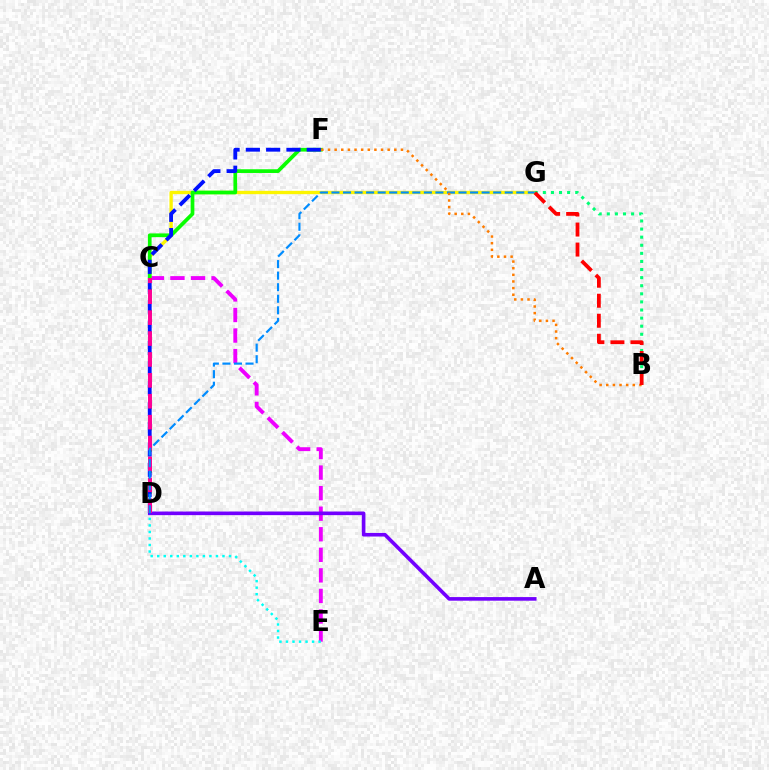{('C', 'E'): [{'color': '#ee00ff', 'line_style': 'dashed', 'thickness': 2.79}, {'color': '#00fff6', 'line_style': 'dotted', 'thickness': 1.77}], ('C', 'G'): [{'color': '#fcf500', 'line_style': 'solid', 'thickness': 2.4}], ('C', 'F'): [{'color': '#08ff00', 'line_style': 'solid', 'thickness': 2.68}], ('C', 'D'): [{'color': '#84ff00', 'line_style': 'dotted', 'thickness': 2.88}, {'color': '#ff0094', 'line_style': 'dashed', 'thickness': 2.84}], ('A', 'D'): [{'color': '#7200ff', 'line_style': 'solid', 'thickness': 2.6}], ('D', 'F'): [{'color': '#0010ff', 'line_style': 'dashed', 'thickness': 2.76}], ('D', 'G'): [{'color': '#008cff', 'line_style': 'dashed', 'thickness': 1.57}], ('B', 'F'): [{'color': '#ff7c00', 'line_style': 'dotted', 'thickness': 1.8}], ('B', 'G'): [{'color': '#00ff74', 'line_style': 'dotted', 'thickness': 2.2}, {'color': '#ff0000', 'line_style': 'dashed', 'thickness': 2.72}]}